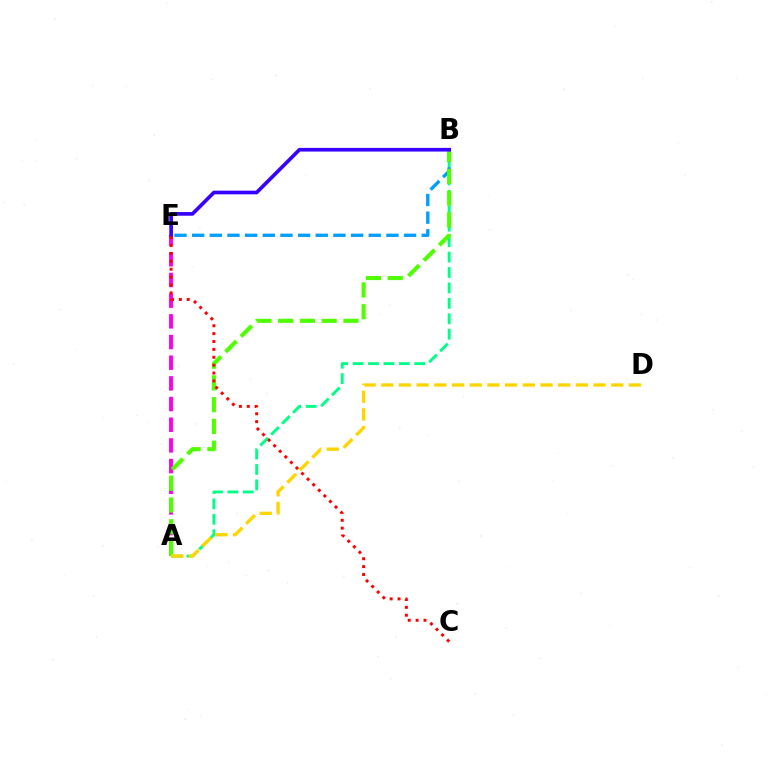{('A', 'B'): [{'color': '#00ff86', 'line_style': 'dashed', 'thickness': 2.1}, {'color': '#4fff00', 'line_style': 'dashed', 'thickness': 2.96}], ('A', 'E'): [{'color': '#ff00ed', 'line_style': 'dashed', 'thickness': 2.81}], ('B', 'E'): [{'color': '#009eff', 'line_style': 'dashed', 'thickness': 2.4}, {'color': '#3700ff', 'line_style': 'solid', 'thickness': 2.64}], ('A', 'D'): [{'color': '#ffd500', 'line_style': 'dashed', 'thickness': 2.4}], ('C', 'E'): [{'color': '#ff0000', 'line_style': 'dotted', 'thickness': 2.14}]}